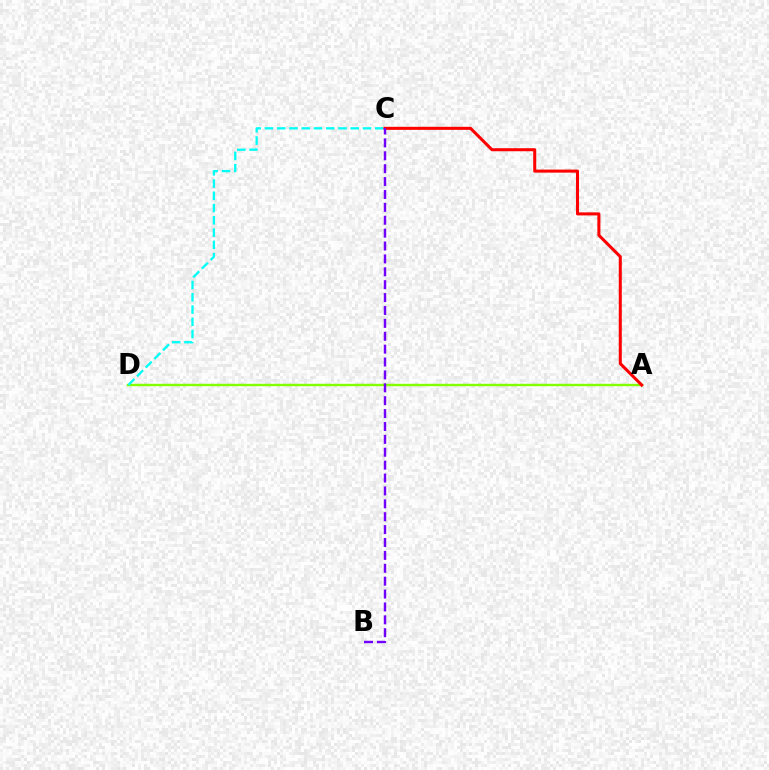{('A', 'D'): [{'color': '#84ff00', 'line_style': 'solid', 'thickness': 1.73}], ('C', 'D'): [{'color': '#00fff6', 'line_style': 'dashed', 'thickness': 1.67}], ('A', 'C'): [{'color': '#ff0000', 'line_style': 'solid', 'thickness': 2.19}], ('B', 'C'): [{'color': '#7200ff', 'line_style': 'dashed', 'thickness': 1.75}]}